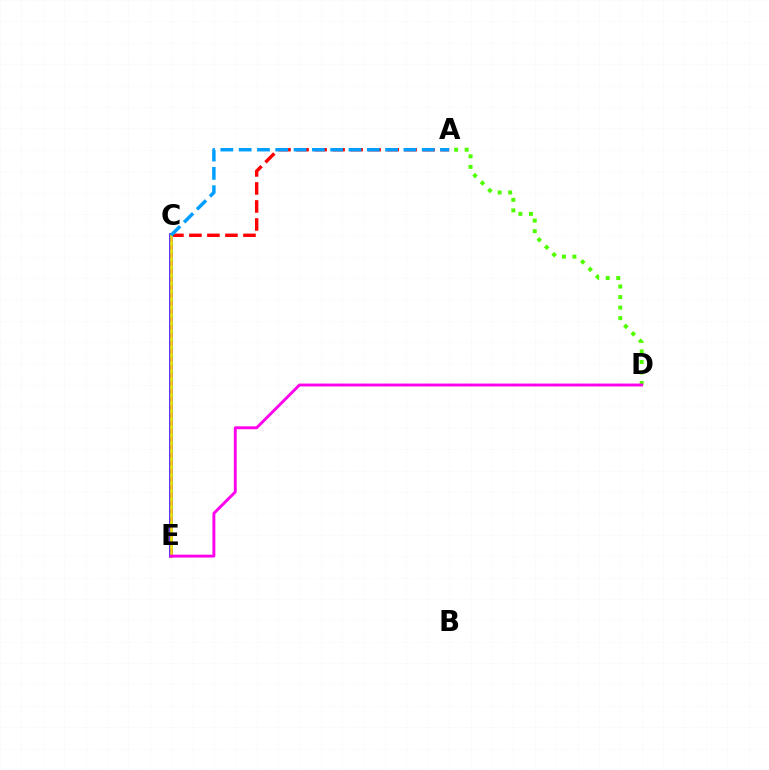{('C', 'E'): [{'color': '#3700ff', 'line_style': 'solid', 'thickness': 2.58}, {'color': '#00ff86', 'line_style': 'dotted', 'thickness': 2.17}, {'color': '#ffd500', 'line_style': 'solid', 'thickness': 1.84}], ('A', 'D'): [{'color': '#4fff00', 'line_style': 'dotted', 'thickness': 2.86}], ('A', 'C'): [{'color': '#ff0000', 'line_style': 'dashed', 'thickness': 2.45}, {'color': '#009eff', 'line_style': 'dashed', 'thickness': 2.49}], ('D', 'E'): [{'color': '#ff00ed', 'line_style': 'solid', 'thickness': 2.08}]}